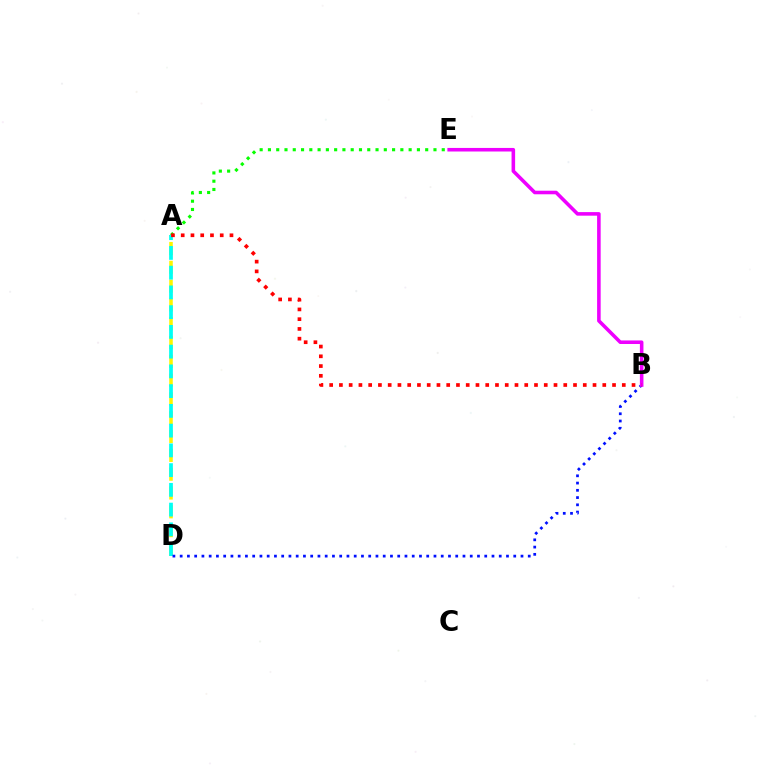{('A', 'E'): [{'color': '#08ff00', 'line_style': 'dotted', 'thickness': 2.25}], ('A', 'D'): [{'color': '#fcf500', 'line_style': 'dashed', 'thickness': 2.56}, {'color': '#00fff6', 'line_style': 'dashed', 'thickness': 2.68}], ('B', 'D'): [{'color': '#0010ff', 'line_style': 'dotted', 'thickness': 1.97}], ('B', 'E'): [{'color': '#ee00ff', 'line_style': 'solid', 'thickness': 2.57}], ('A', 'B'): [{'color': '#ff0000', 'line_style': 'dotted', 'thickness': 2.65}]}